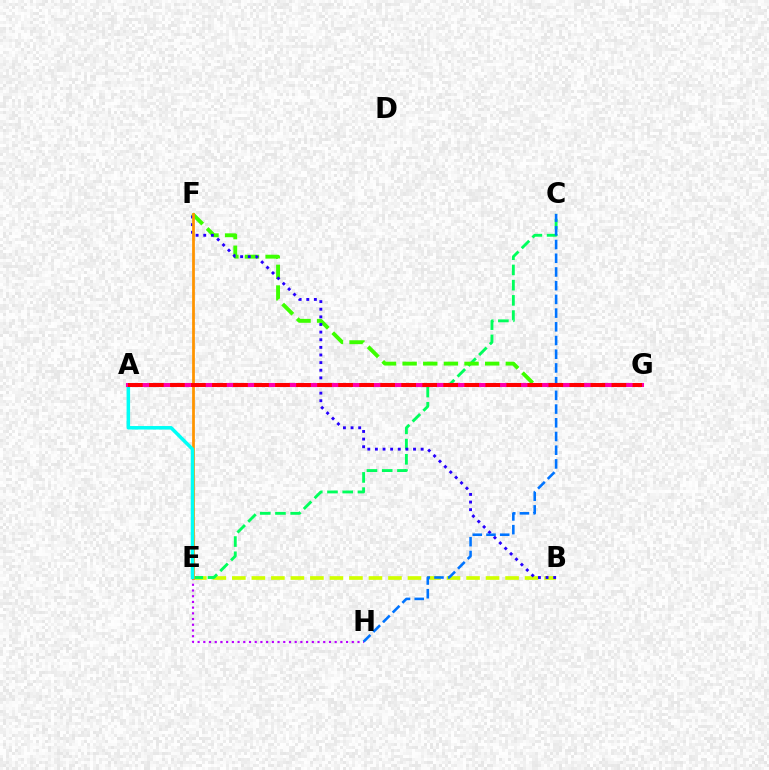{('B', 'E'): [{'color': '#d1ff00', 'line_style': 'dashed', 'thickness': 2.65}], ('C', 'E'): [{'color': '#00ff5c', 'line_style': 'dashed', 'thickness': 2.07}], ('F', 'G'): [{'color': '#3dff00', 'line_style': 'dashed', 'thickness': 2.8}], ('B', 'F'): [{'color': '#2500ff', 'line_style': 'dotted', 'thickness': 2.07}], ('E', 'H'): [{'color': '#b900ff', 'line_style': 'dotted', 'thickness': 1.55}], ('E', 'F'): [{'color': '#ff9400', 'line_style': 'solid', 'thickness': 1.99}], ('C', 'H'): [{'color': '#0074ff', 'line_style': 'dashed', 'thickness': 1.86}], ('A', 'E'): [{'color': '#00fff6', 'line_style': 'solid', 'thickness': 2.52}], ('A', 'G'): [{'color': '#ff00ac', 'line_style': 'solid', 'thickness': 2.93}, {'color': '#ff0000', 'line_style': 'dashed', 'thickness': 2.86}]}